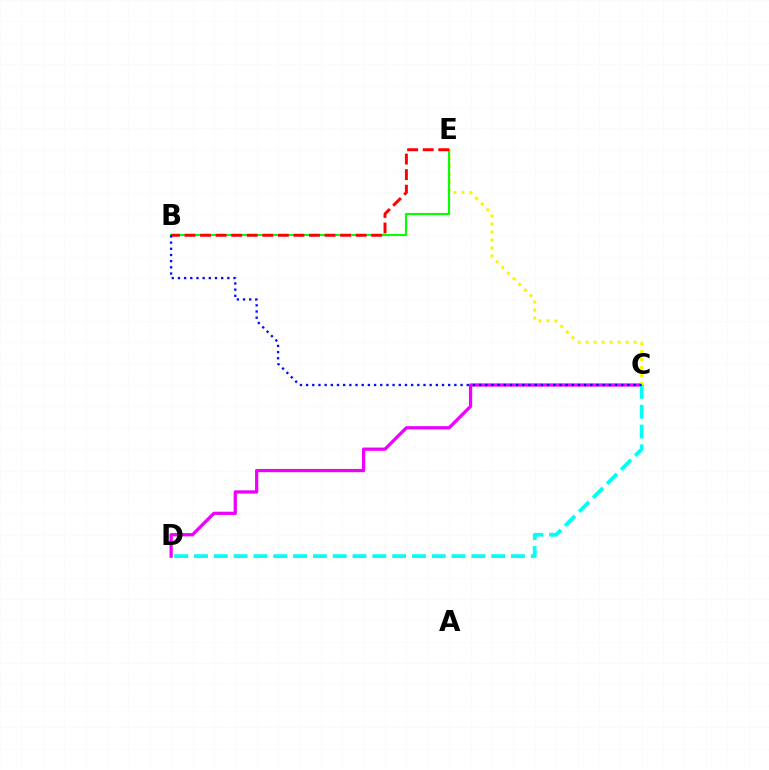{('C', 'D'): [{'color': '#ee00ff', 'line_style': 'solid', 'thickness': 2.34}, {'color': '#00fff6', 'line_style': 'dashed', 'thickness': 2.69}], ('C', 'E'): [{'color': '#fcf500', 'line_style': 'dotted', 'thickness': 2.17}], ('B', 'E'): [{'color': '#08ff00', 'line_style': 'solid', 'thickness': 1.54}, {'color': '#ff0000', 'line_style': 'dashed', 'thickness': 2.11}], ('B', 'C'): [{'color': '#0010ff', 'line_style': 'dotted', 'thickness': 1.68}]}